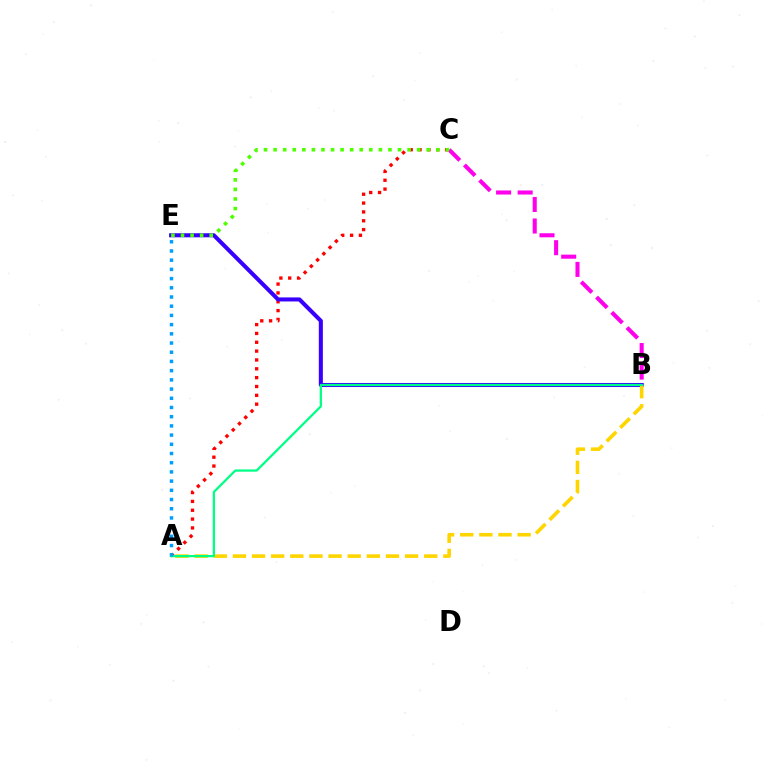{('A', 'C'): [{'color': '#ff0000', 'line_style': 'dotted', 'thickness': 2.4}], ('B', 'C'): [{'color': '#ff00ed', 'line_style': 'dashed', 'thickness': 2.93}], ('B', 'E'): [{'color': '#3700ff', 'line_style': 'solid', 'thickness': 2.92}], ('C', 'E'): [{'color': '#4fff00', 'line_style': 'dotted', 'thickness': 2.6}], ('A', 'B'): [{'color': '#ffd500', 'line_style': 'dashed', 'thickness': 2.6}, {'color': '#00ff86', 'line_style': 'solid', 'thickness': 1.63}], ('A', 'E'): [{'color': '#009eff', 'line_style': 'dotted', 'thickness': 2.5}]}